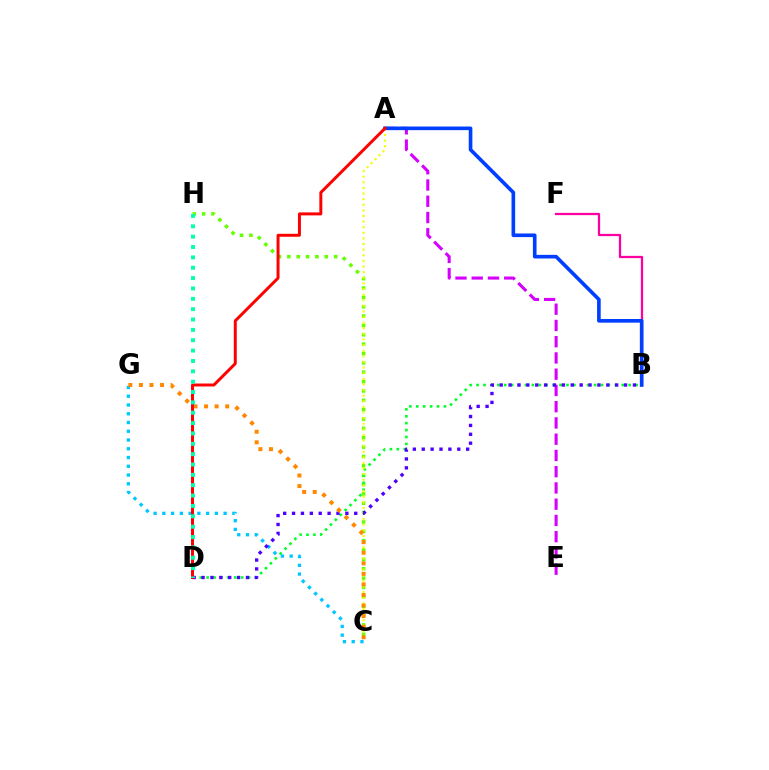{('B', 'F'): [{'color': '#ff00a0', 'line_style': 'solid', 'thickness': 1.63}], ('A', 'E'): [{'color': '#d600ff', 'line_style': 'dashed', 'thickness': 2.21}], ('C', 'H'): [{'color': '#66ff00', 'line_style': 'dotted', 'thickness': 2.54}], ('B', 'D'): [{'color': '#00ff27', 'line_style': 'dotted', 'thickness': 1.88}, {'color': '#4f00ff', 'line_style': 'dotted', 'thickness': 2.41}], ('C', 'G'): [{'color': '#00c7ff', 'line_style': 'dotted', 'thickness': 2.38}, {'color': '#ff8800', 'line_style': 'dotted', 'thickness': 2.87}], ('A', 'C'): [{'color': '#eeff00', 'line_style': 'dotted', 'thickness': 1.53}], ('A', 'B'): [{'color': '#003fff', 'line_style': 'solid', 'thickness': 2.62}], ('A', 'D'): [{'color': '#ff0000', 'line_style': 'solid', 'thickness': 2.14}], ('D', 'H'): [{'color': '#00ffaf', 'line_style': 'dotted', 'thickness': 2.81}]}